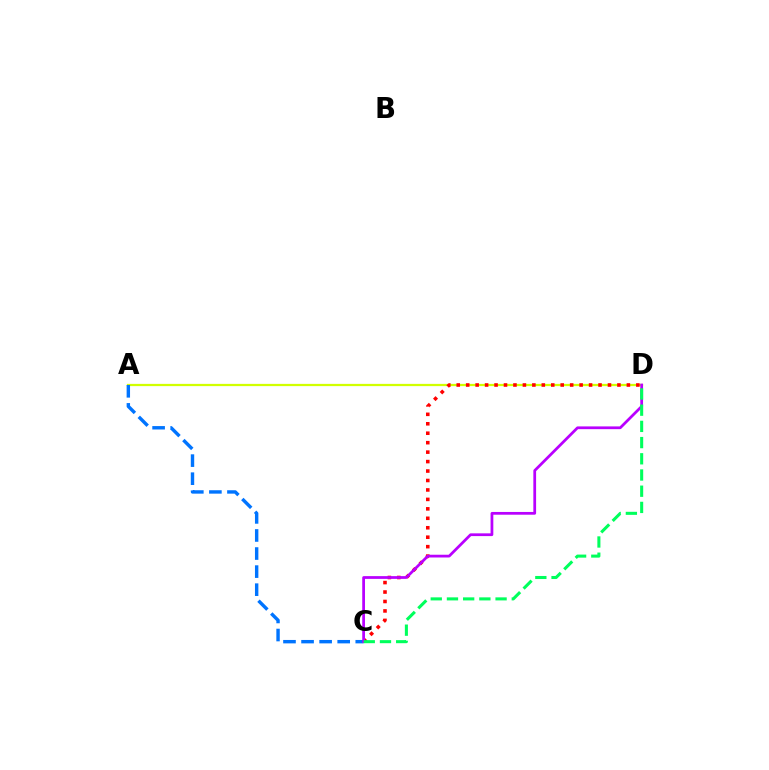{('A', 'D'): [{'color': '#d1ff00', 'line_style': 'solid', 'thickness': 1.62}], ('C', 'D'): [{'color': '#ff0000', 'line_style': 'dotted', 'thickness': 2.57}, {'color': '#b900ff', 'line_style': 'solid', 'thickness': 1.98}, {'color': '#00ff5c', 'line_style': 'dashed', 'thickness': 2.2}], ('A', 'C'): [{'color': '#0074ff', 'line_style': 'dashed', 'thickness': 2.45}]}